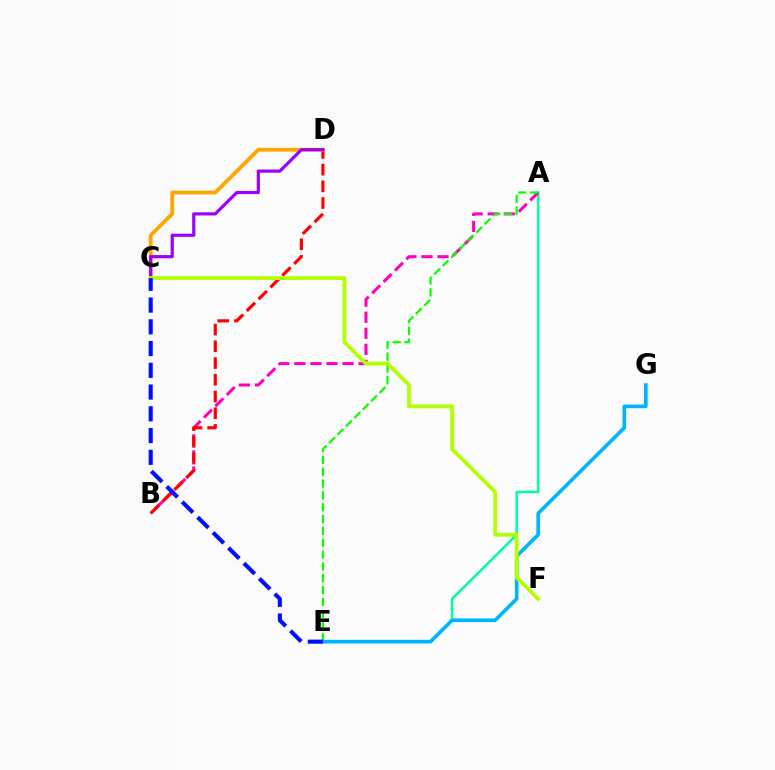{('A', 'E'): [{'color': '#00ff9d', 'line_style': 'solid', 'thickness': 1.81}, {'color': '#08ff00', 'line_style': 'dashed', 'thickness': 1.61}], ('A', 'B'): [{'color': '#ff00bd', 'line_style': 'dashed', 'thickness': 2.18}], ('B', 'D'): [{'color': '#ff0000', 'line_style': 'dashed', 'thickness': 2.27}], ('C', 'D'): [{'color': '#ffa500', 'line_style': 'solid', 'thickness': 2.73}, {'color': '#9b00ff', 'line_style': 'solid', 'thickness': 2.29}], ('E', 'G'): [{'color': '#00b5ff', 'line_style': 'solid', 'thickness': 2.62}], ('C', 'F'): [{'color': '#b3ff00', 'line_style': 'solid', 'thickness': 2.73}], ('C', 'E'): [{'color': '#0010ff', 'line_style': 'dashed', 'thickness': 2.95}]}